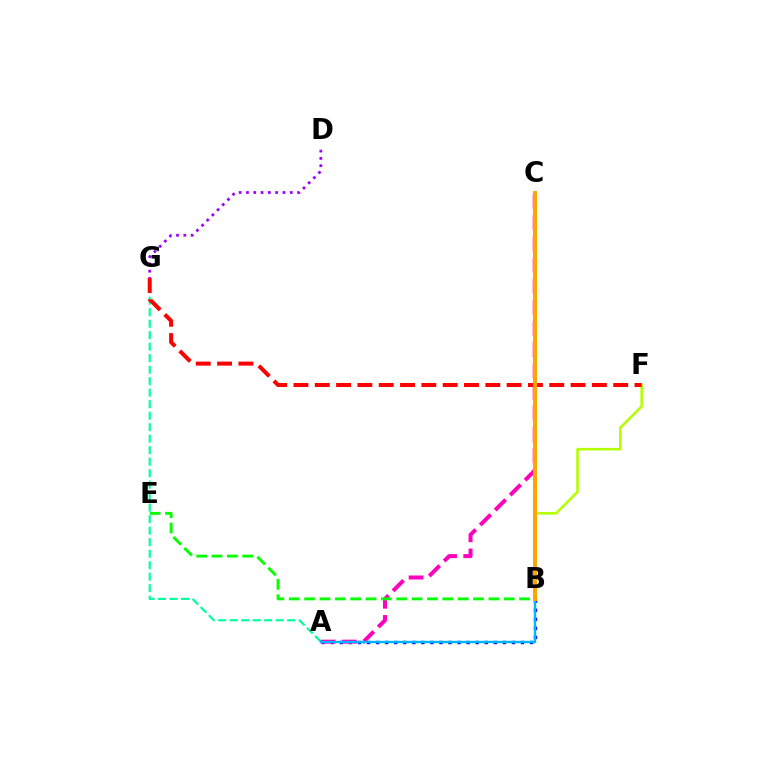{('A', 'B'): [{'color': '#0010ff', 'line_style': 'dotted', 'thickness': 2.46}, {'color': '#00b5ff', 'line_style': 'solid', 'thickness': 1.7}], ('B', 'F'): [{'color': '#b3ff00', 'line_style': 'solid', 'thickness': 1.84}], ('A', 'G'): [{'color': '#00ff9d', 'line_style': 'dashed', 'thickness': 1.56}], ('A', 'C'): [{'color': '#ff00bd', 'line_style': 'dashed', 'thickness': 2.87}], ('B', 'E'): [{'color': '#08ff00', 'line_style': 'dashed', 'thickness': 2.09}], ('F', 'G'): [{'color': '#ff0000', 'line_style': 'dashed', 'thickness': 2.9}], ('D', 'G'): [{'color': '#9b00ff', 'line_style': 'dotted', 'thickness': 1.98}], ('B', 'C'): [{'color': '#ffa500', 'line_style': 'solid', 'thickness': 2.89}]}